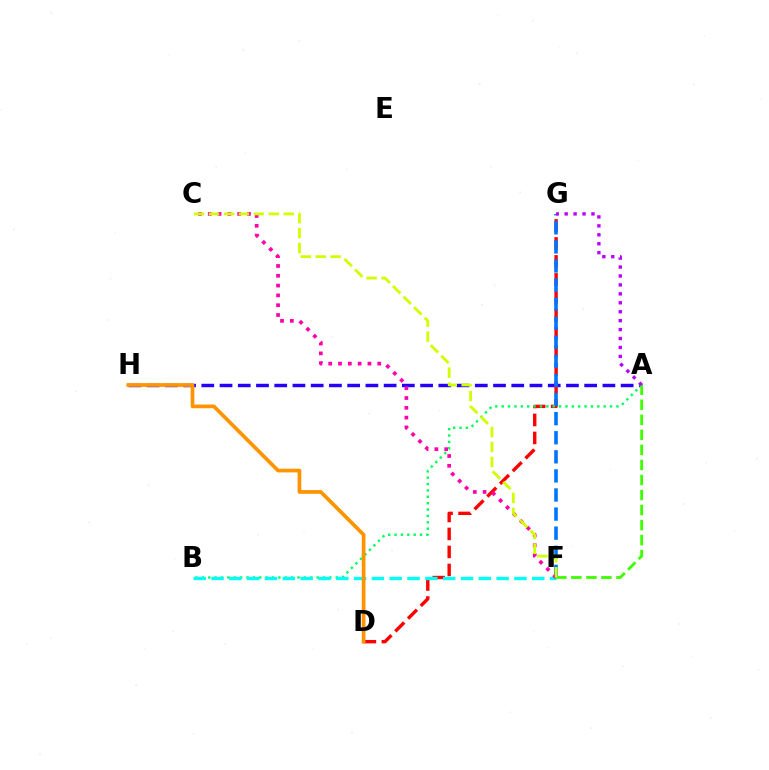{('A', 'H'): [{'color': '#2500ff', 'line_style': 'dashed', 'thickness': 2.48}], ('D', 'G'): [{'color': '#ff0000', 'line_style': 'dashed', 'thickness': 2.44}], ('F', 'G'): [{'color': '#0074ff', 'line_style': 'dashed', 'thickness': 2.59}], ('A', 'B'): [{'color': '#00ff5c', 'line_style': 'dotted', 'thickness': 1.73}], ('B', 'F'): [{'color': '#00fff6', 'line_style': 'dashed', 'thickness': 2.42}], ('A', 'F'): [{'color': '#3dff00', 'line_style': 'dashed', 'thickness': 2.04}], ('A', 'G'): [{'color': '#b900ff', 'line_style': 'dotted', 'thickness': 2.43}], ('C', 'F'): [{'color': '#ff00ac', 'line_style': 'dotted', 'thickness': 2.66}, {'color': '#d1ff00', 'line_style': 'dashed', 'thickness': 2.03}], ('D', 'H'): [{'color': '#ff9400', 'line_style': 'solid', 'thickness': 2.68}]}